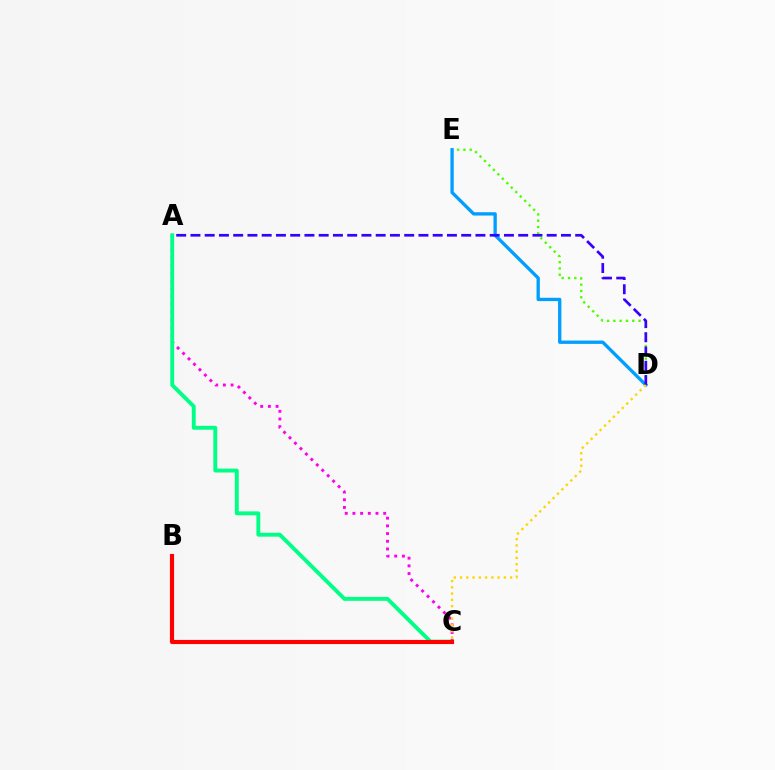{('A', 'C'): [{'color': '#ff00ed', 'line_style': 'dotted', 'thickness': 2.09}, {'color': '#00ff86', 'line_style': 'solid', 'thickness': 2.79}], ('D', 'E'): [{'color': '#4fff00', 'line_style': 'dotted', 'thickness': 1.71}, {'color': '#009eff', 'line_style': 'solid', 'thickness': 2.39}], ('A', 'D'): [{'color': '#3700ff', 'line_style': 'dashed', 'thickness': 1.94}], ('C', 'D'): [{'color': '#ffd500', 'line_style': 'dotted', 'thickness': 1.7}], ('B', 'C'): [{'color': '#ff0000', 'line_style': 'solid', 'thickness': 2.98}]}